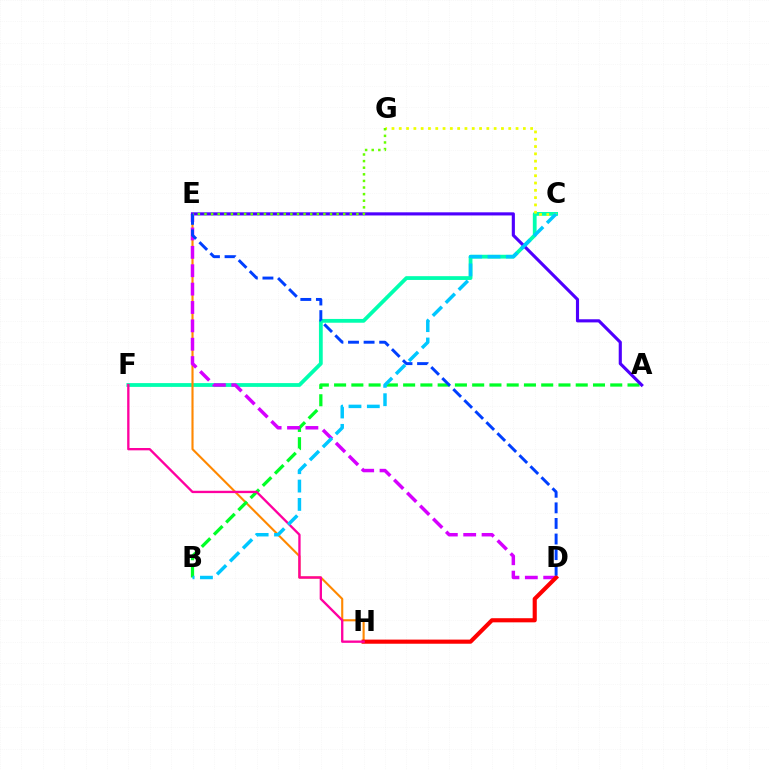{('C', 'F'): [{'color': '#00ffaf', 'line_style': 'solid', 'thickness': 2.73}], ('E', 'H'): [{'color': '#ff8800', 'line_style': 'solid', 'thickness': 1.52}], ('A', 'B'): [{'color': '#00ff27', 'line_style': 'dashed', 'thickness': 2.34}], ('A', 'E'): [{'color': '#4f00ff', 'line_style': 'solid', 'thickness': 2.26}], ('D', 'E'): [{'color': '#d600ff', 'line_style': 'dashed', 'thickness': 2.5}, {'color': '#003fff', 'line_style': 'dashed', 'thickness': 2.12}], ('D', 'H'): [{'color': '#ff0000', 'line_style': 'solid', 'thickness': 2.97}], ('C', 'G'): [{'color': '#eeff00', 'line_style': 'dotted', 'thickness': 1.98}], ('E', 'G'): [{'color': '#66ff00', 'line_style': 'dotted', 'thickness': 1.8}], ('F', 'H'): [{'color': '#ff00a0', 'line_style': 'solid', 'thickness': 1.68}], ('B', 'C'): [{'color': '#00c7ff', 'line_style': 'dashed', 'thickness': 2.49}]}